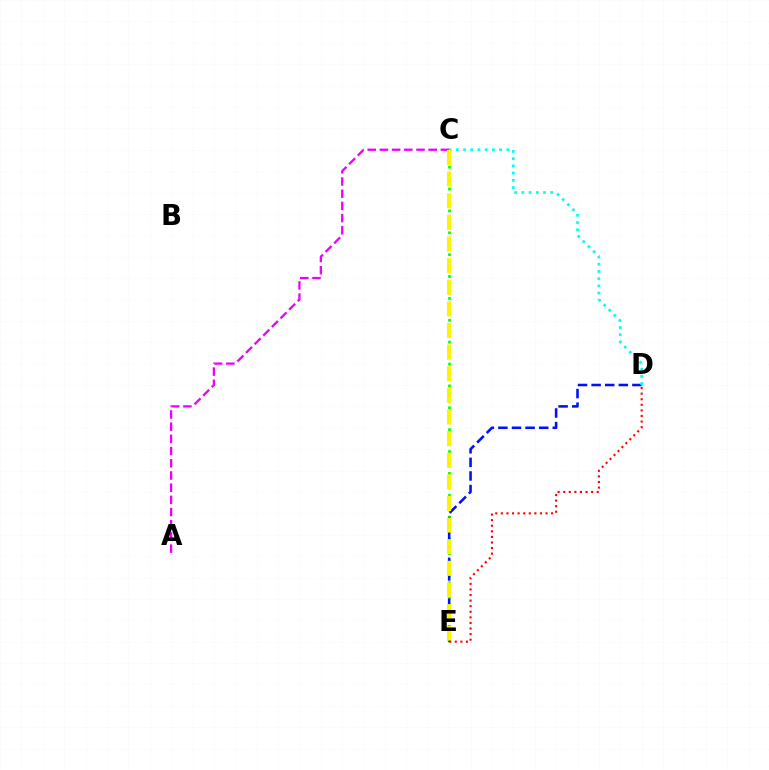{('C', 'E'): [{'color': '#08ff00', 'line_style': 'dotted', 'thickness': 1.98}, {'color': '#fcf500', 'line_style': 'dashed', 'thickness': 2.94}], ('A', 'C'): [{'color': '#ee00ff', 'line_style': 'dashed', 'thickness': 1.66}], ('D', 'E'): [{'color': '#0010ff', 'line_style': 'dashed', 'thickness': 1.85}, {'color': '#ff0000', 'line_style': 'dotted', 'thickness': 1.52}], ('C', 'D'): [{'color': '#00fff6', 'line_style': 'dotted', 'thickness': 1.96}]}